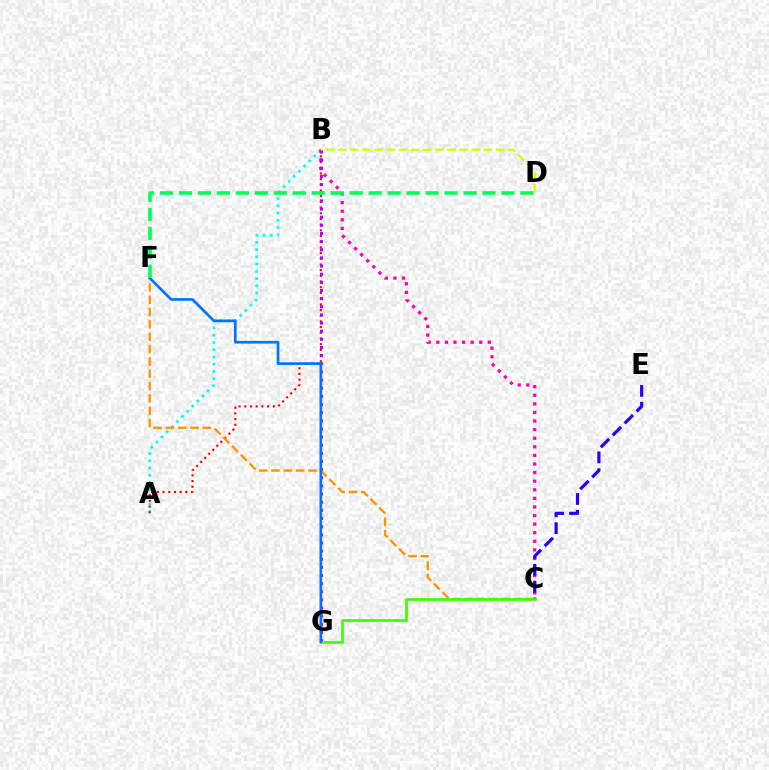{('A', 'B'): [{'color': '#00fff6', 'line_style': 'dotted', 'thickness': 1.97}, {'color': '#ff0000', 'line_style': 'dotted', 'thickness': 1.55}], ('B', 'C'): [{'color': '#ff00ac', 'line_style': 'dotted', 'thickness': 2.33}], ('B', 'G'): [{'color': '#b900ff', 'line_style': 'dotted', 'thickness': 2.21}], ('C', 'F'): [{'color': '#ff9400', 'line_style': 'dashed', 'thickness': 1.68}], ('C', 'E'): [{'color': '#2500ff', 'line_style': 'dashed', 'thickness': 2.29}], ('C', 'G'): [{'color': '#3dff00', 'line_style': 'solid', 'thickness': 1.95}], ('B', 'D'): [{'color': '#d1ff00', 'line_style': 'dashed', 'thickness': 1.65}], ('F', 'G'): [{'color': '#0074ff', 'line_style': 'solid', 'thickness': 1.93}], ('D', 'F'): [{'color': '#00ff5c', 'line_style': 'dashed', 'thickness': 2.58}]}